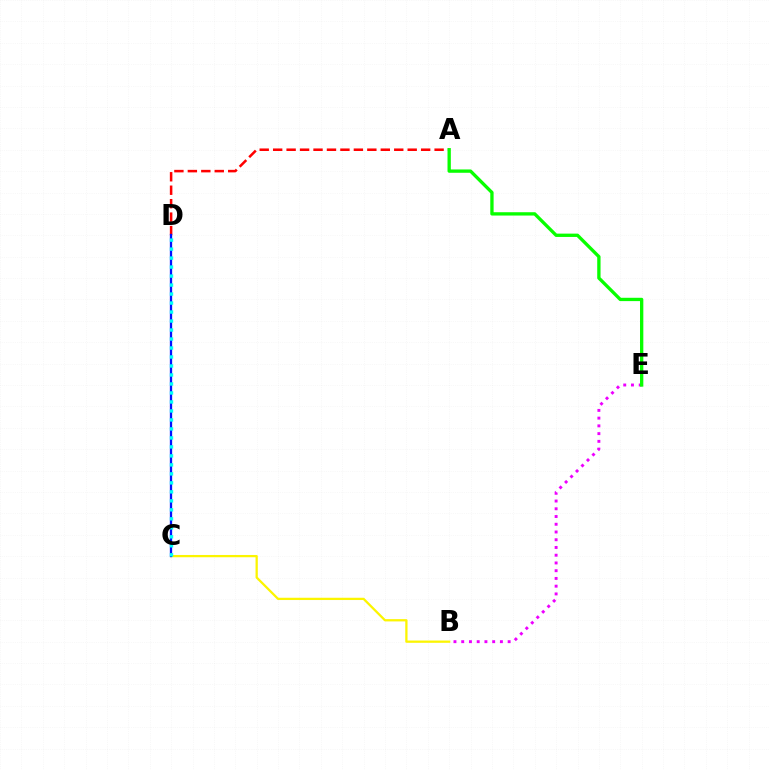{('B', 'C'): [{'color': '#fcf500', 'line_style': 'solid', 'thickness': 1.64}], ('B', 'E'): [{'color': '#ee00ff', 'line_style': 'dotted', 'thickness': 2.1}], ('A', 'D'): [{'color': '#ff0000', 'line_style': 'dashed', 'thickness': 1.83}], ('C', 'D'): [{'color': '#0010ff', 'line_style': 'solid', 'thickness': 1.66}, {'color': '#00fff6', 'line_style': 'dotted', 'thickness': 2.44}], ('A', 'E'): [{'color': '#08ff00', 'line_style': 'solid', 'thickness': 2.39}]}